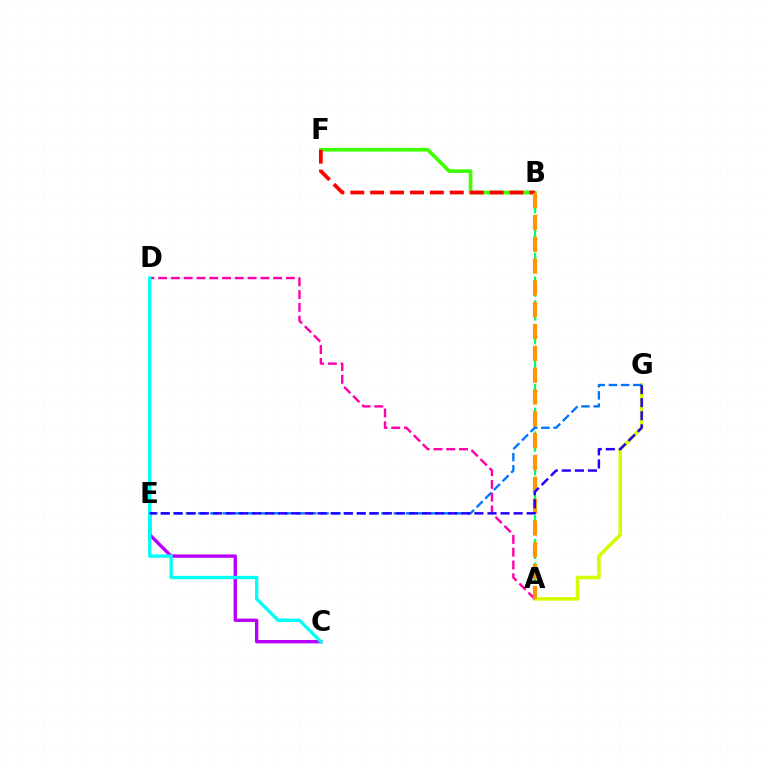{('A', 'G'): [{'color': '#d1ff00', 'line_style': 'solid', 'thickness': 2.57}], ('C', 'E'): [{'color': '#b900ff', 'line_style': 'solid', 'thickness': 2.43}], ('A', 'B'): [{'color': '#00ff5c', 'line_style': 'dashed', 'thickness': 1.62}, {'color': '#ff9400', 'line_style': 'dashed', 'thickness': 2.96}], ('B', 'F'): [{'color': '#3dff00', 'line_style': 'solid', 'thickness': 2.63}, {'color': '#ff0000', 'line_style': 'dashed', 'thickness': 2.7}], ('E', 'G'): [{'color': '#0074ff', 'line_style': 'dashed', 'thickness': 1.66}, {'color': '#2500ff', 'line_style': 'dashed', 'thickness': 1.78}], ('A', 'D'): [{'color': '#ff00ac', 'line_style': 'dashed', 'thickness': 1.74}], ('C', 'D'): [{'color': '#00fff6', 'line_style': 'solid', 'thickness': 2.4}]}